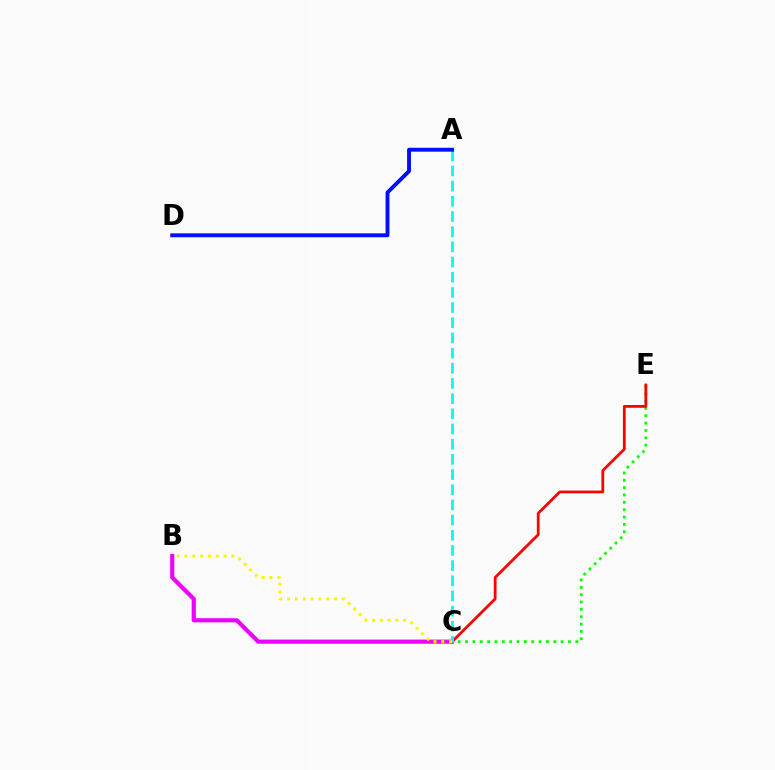{('B', 'C'): [{'color': '#ee00ff', 'line_style': 'solid', 'thickness': 3.0}, {'color': '#fcf500', 'line_style': 'dotted', 'thickness': 2.12}], ('C', 'E'): [{'color': '#08ff00', 'line_style': 'dotted', 'thickness': 2.0}, {'color': '#ff0000', 'line_style': 'solid', 'thickness': 2.0}], ('A', 'C'): [{'color': '#00fff6', 'line_style': 'dashed', 'thickness': 2.06}], ('A', 'D'): [{'color': '#0010ff', 'line_style': 'solid', 'thickness': 2.81}]}